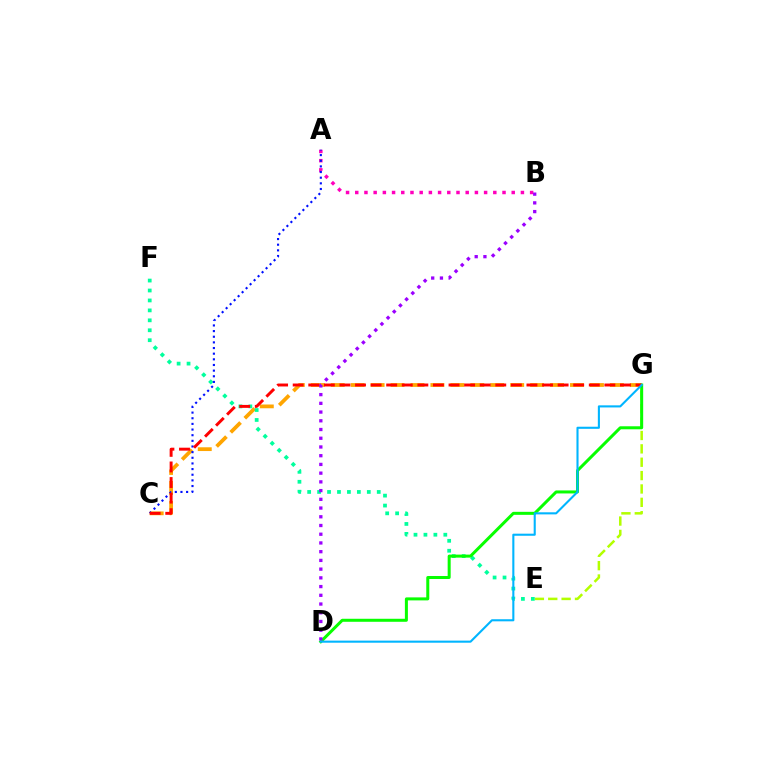{('C', 'G'): [{'color': '#ffa500', 'line_style': 'dashed', 'thickness': 2.71}, {'color': '#ff0000', 'line_style': 'dashed', 'thickness': 2.12}], ('E', 'G'): [{'color': '#b3ff00', 'line_style': 'dashed', 'thickness': 1.82}], ('A', 'B'): [{'color': '#ff00bd', 'line_style': 'dotted', 'thickness': 2.5}], ('E', 'F'): [{'color': '#00ff9d', 'line_style': 'dotted', 'thickness': 2.7}], ('D', 'G'): [{'color': '#08ff00', 'line_style': 'solid', 'thickness': 2.17}, {'color': '#00b5ff', 'line_style': 'solid', 'thickness': 1.51}], ('A', 'C'): [{'color': '#0010ff', 'line_style': 'dotted', 'thickness': 1.53}], ('B', 'D'): [{'color': '#9b00ff', 'line_style': 'dotted', 'thickness': 2.37}]}